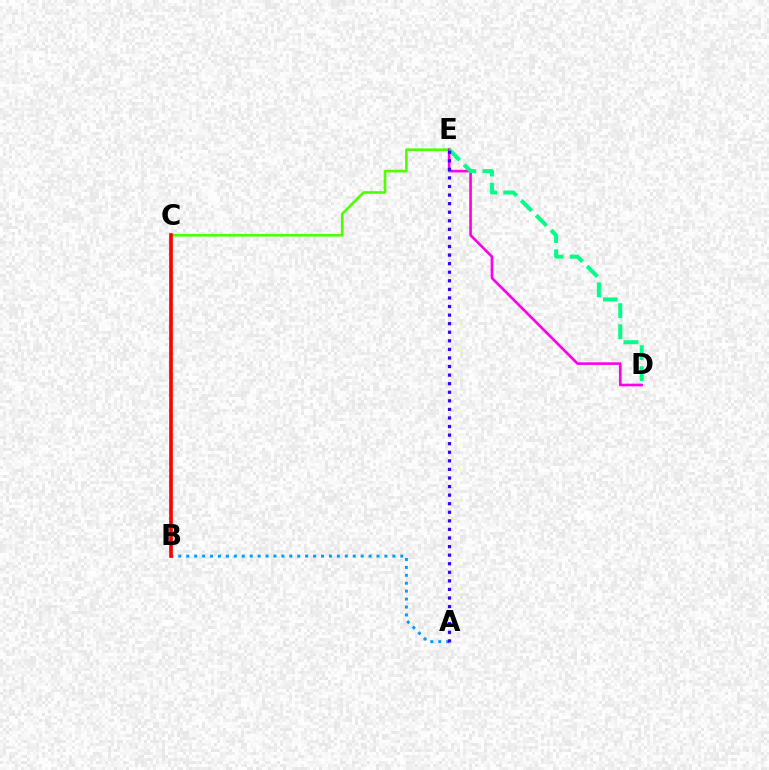{('A', 'B'): [{'color': '#009eff', 'line_style': 'dotted', 'thickness': 2.15}], ('C', 'E'): [{'color': '#4fff00', 'line_style': 'solid', 'thickness': 1.9}], ('D', 'E'): [{'color': '#ff00ed', 'line_style': 'solid', 'thickness': 1.9}, {'color': '#00ff86', 'line_style': 'dashed', 'thickness': 2.87}], ('B', 'C'): [{'color': '#ffd500', 'line_style': 'solid', 'thickness': 1.64}, {'color': '#ff0000', 'line_style': 'solid', 'thickness': 2.63}], ('A', 'E'): [{'color': '#3700ff', 'line_style': 'dotted', 'thickness': 2.33}]}